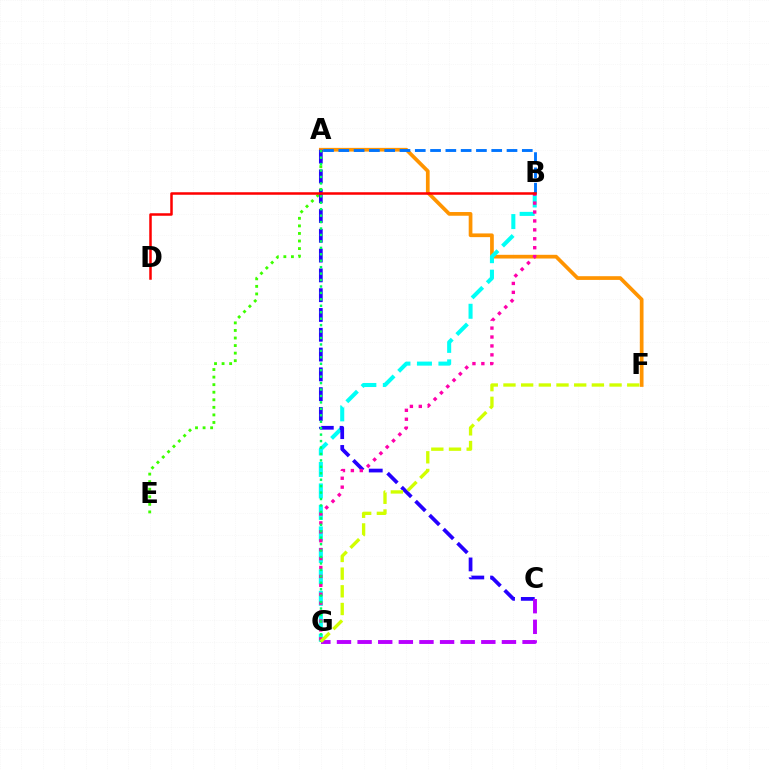{('A', 'F'): [{'color': '#ff9400', 'line_style': 'solid', 'thickness': 2.67}], ('A', 'E'): [{'color': '#3dff00', 'line_style': 'dotted', 'thickness': 2.05}], ('B', 'G'): [{'color': '#00fff6', 'line_style': 'dashed', 'thickness': 2.92}, {'color': '#ff00ac', 'line_style': 'dotted', 'thickness': 2.42}], ('A', 'C'): [{'color': '#2500ff', 'line_style': 'dashed', 'thickness': 2.69}], ('A', 'G'): [{'color': '#00ff5c', 'line_style': 'dotted', 'thickness': 1.75}], ('A', 'B'): [{'color': '#0074ff', 'line_style': 'dashed', 'thickness': 2.08}], ('B', 'D'): [{'color': '#ff0000', 'line_style': 'solid', 'thickness': 1.81}], ('C', 'G'): [{'color': '#b900ff', 'line_style': 'dashed', 'thickness': 2.8}], ('F', 'G'): [{'color': '#d1ff00', 'line_style': 'dashed', 'thickness': 2.4}]}